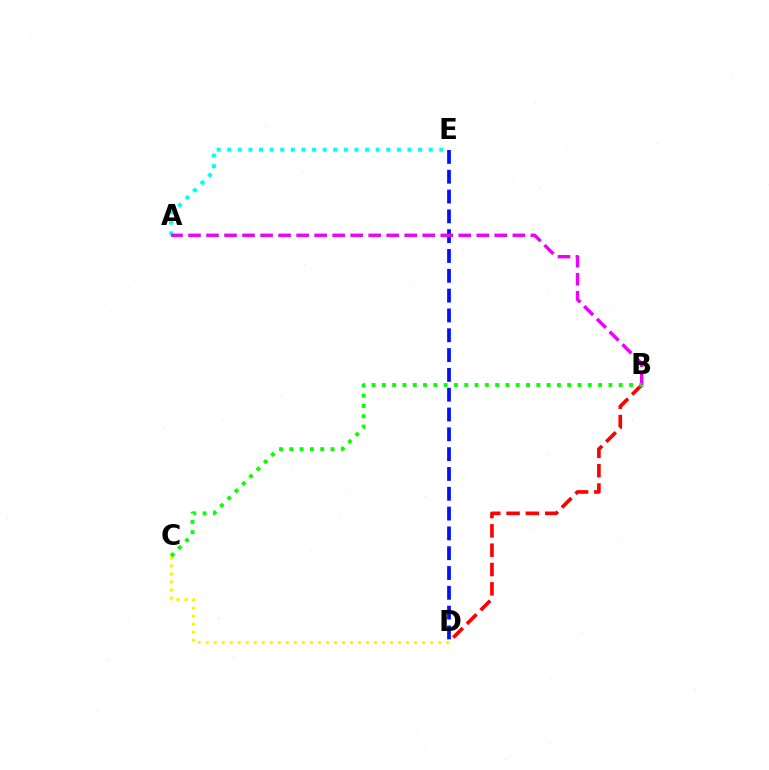{('C', 'D'): [{'color': '#fcf500', 'line_style': 'dotted', 'thickness': 2.18}], ('A', 'E'): [{'color': '#00fff6', 'line_style': 'dotted', 'thickness': 2.88}], ('D', 'E'): [{'color': '#0010ff', 'line_style': 'dashed', 'thickness': 2.69}], ('B', 'D'): [{'color': '#ff0000', 'line_style': 'dashed', 'thickness': 2.63}], ('A', 'B'): [{'color': '#ee00ff', 'line_style': 'dashed', 'thickness': 2.45}], ('B', 'C'): [{'color': '#08ff00', 'line_style': 'dotted', 'thickness': 2.8}]}